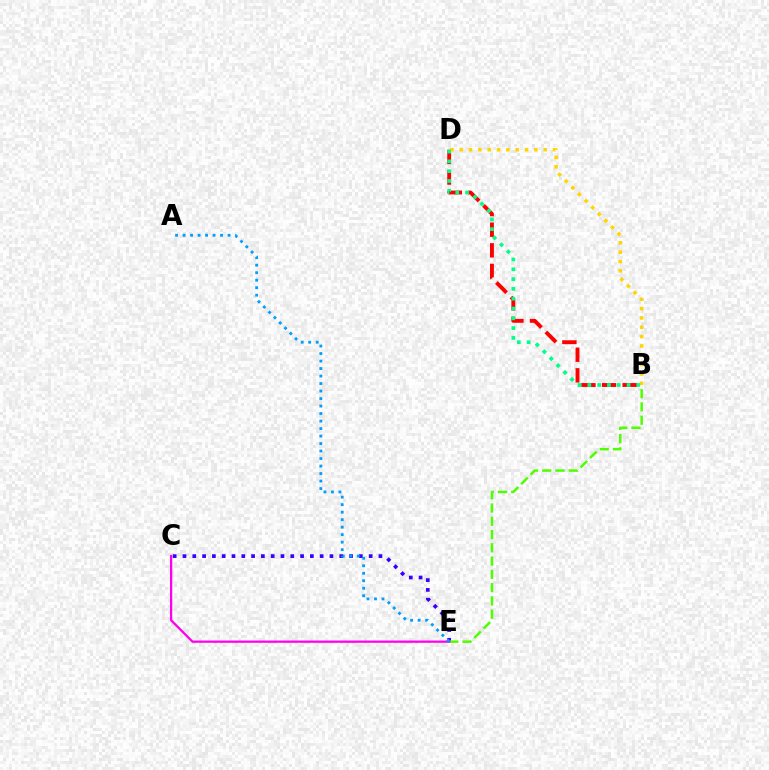{('C', 'E'): [{'color': '#3700ff', 'line_style': 'dotted', 'thickness': 2.66}, {'color': '#ff00ed', 'line_style': 'solid', 'thickness': 1.63}], ('B', 'E'): [{'color': '#4fff00', 'line_style': 'dashed', 'thickness': 1.8}], ('A', 'E'): [{'color': '#009eff', 'line_style': 'dotted', 'thickness': 2.04}], ('B', 'D'): [{'color': '#ff0000', 'line_style': 'dashed', 'thickness': 2.8}, {'color': '#ffd500', 'line_style': 'dotted', 'thickness': 2.53}, {'color': '#00ff86', 'line_style': 'dotted', 'thickness': 2.66}]}